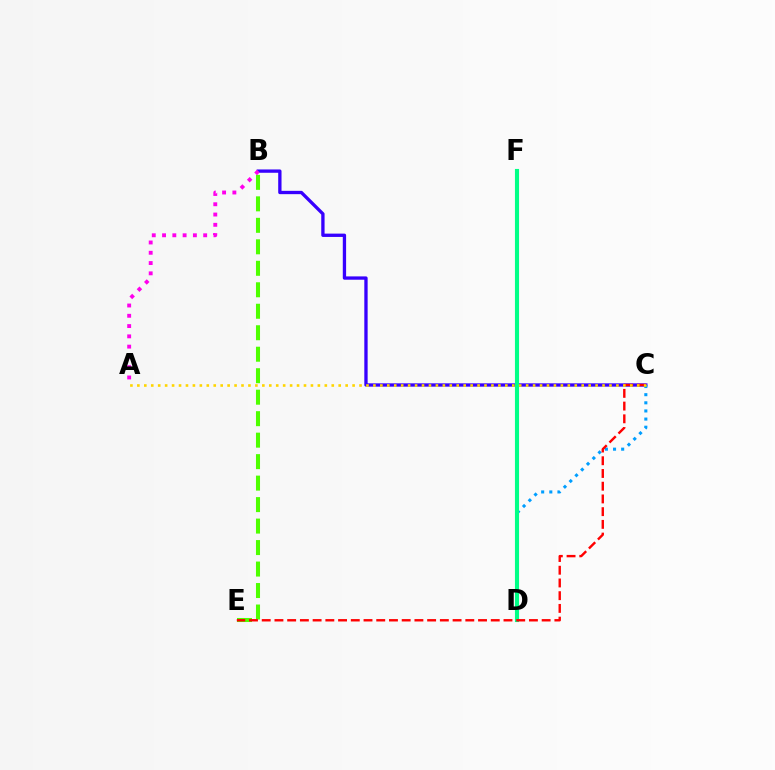{('B', 'C'): [{'color': '#3700ff', 'line_style': 'solid', 'thickness': 2.39}], ('B', 'E'): [{'color': '#4fff00', 'line_style': 'dashed', 'thickness': 2.92}], ('C', 'D'): [{'color': '#009eff', 'line_style': 'dotted', 'thickness': 2.21}], ('A', 'B'): [{'color': '#ff00ed', 'line_style': 'dotted', 'thickness': 2.79}], ('D', 'F'): [{'color': '#00ff86', 'line_style': 'solid', 'thickness': 2.96}], ('C', 'E'): [{'color': '#ff0000', 'line_style': 'dashed', 'thickness': 1.73}], ('A', 'C'): [{'color': '#ffd500', 'line_style': 'dotted', 'thickness': 1.89}]}